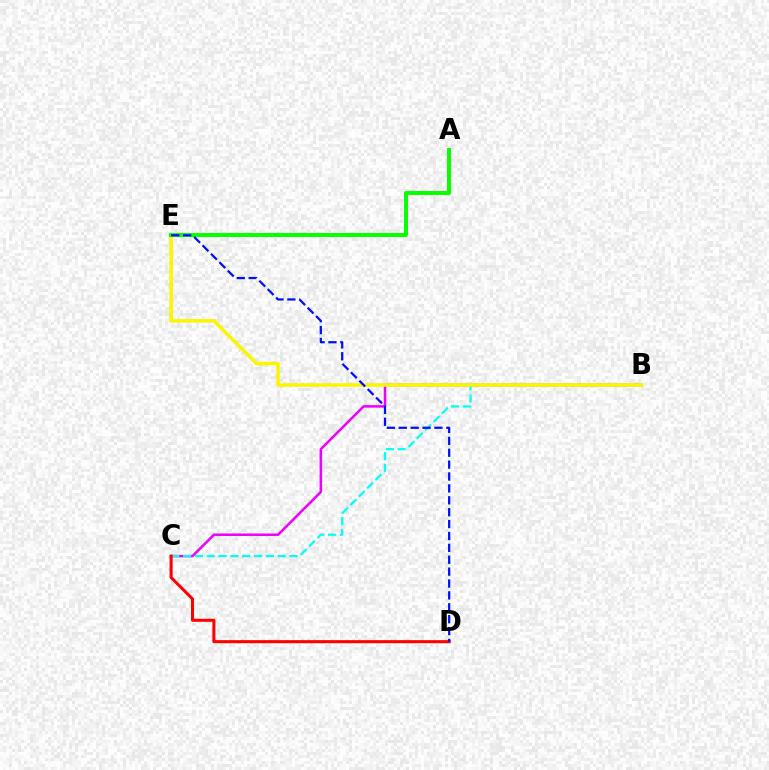{('B', 'C'): [{'color': '#ee00ff', 'line_style': 'solid', 'thickness': 1.81}, {'color': '#00fff6', 'line_style': 'dashed', 'thickness': 1.61}], ('B', 'E'): [{'color': '#fcf500', 'line_style': 'solid', 'thickness': 2.54}], ('C', 'D'): [{'color': '#ff0000', 'line_style': 'solid', 'thickness': 2.19}], ('A', 'E'): [{'color': '#08ff00', 'line_style': 'solid', 'thickness': 2.86}], ('D', 'E'): [{'color': '#0010ff', 'line_style': 'dashed', 'thickness': 1.62}]}